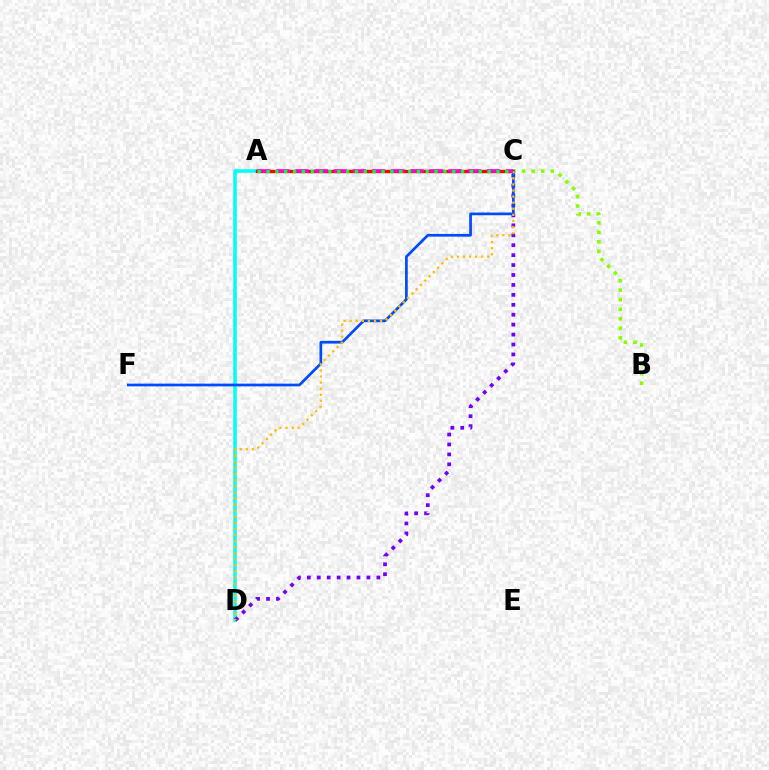{('A', 'D'): [{'color': '#00fff6', 'line_style': 'solid', 'thickness': 2.55}], ('A', 'C'): [{'color': '#ff0000', 'line_style': 'solid', 'thickness': 2.43}, {'color': '#ff00cf', 'line_style': 'dashed', 'thickness': 2.6}, {'color': '#00ff39', 'line_style': 'dotted', 'thickness': 2.4}], ('B', 'C'): [{'color': '#84ff00', 'line_style': 'dotted', 'thickness': 2.59}], ('C', 'D'): [{'color': '#7200ff', 'line_style': 'dotted', 'thickness': 2.7}, {'color': '#ffbd00', 'line_style': 'dotted', 'thickness': 1.65}], ('C', 'F'): [{'color': '#004bff', 'line_style': 'solid', 'thickness': 1.96}]}